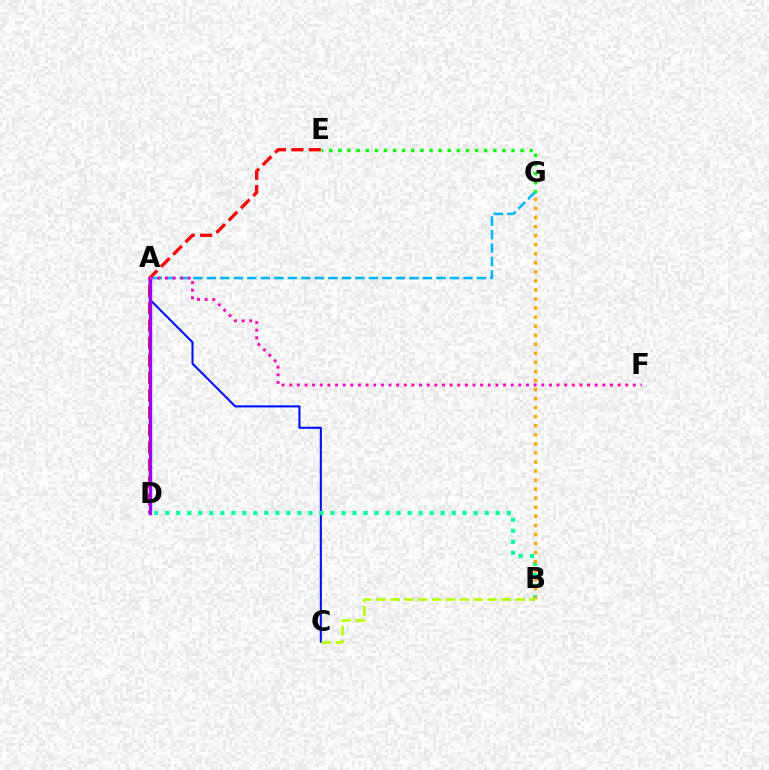{('A', 'C'): [{'color': '#0010ff', 'line_style': 'solid', 'thickness': 1.51}], ('B', 'D'): [{'color': '#00ff9d', 'line_style': 'dotted', 'thickness': 2.99}], ('B', 'G'): [{'color': '#ffa500', 'line_style': 'dotted', 'thickness': 2.46}], ('E', 'G'): [{'color': '#08ff00', 'line_style': 'dotted', 'thickness': 2.48}], ('D', 'E'): [{'color': '#ff0000', 'line_style': 'dashed', 'thickness': 2.36}], ('A', 'G'): [{'color': '#00b5ff', 'line_style': 'dashed', 'thickness': 1.83}], ('A', 'D'): [{'color': '#9b00ff', 'line_style': 'solid', 'thickness': 2.45}], ('A', 'F'): [{'color': '#ff00bd', 'line_style': 'dotted', 'thickness': 2.07}], ('B', 'C'): [{'color': '#b3ff00', 'line_style': 'dashed', 'thickness': 1.89}]}